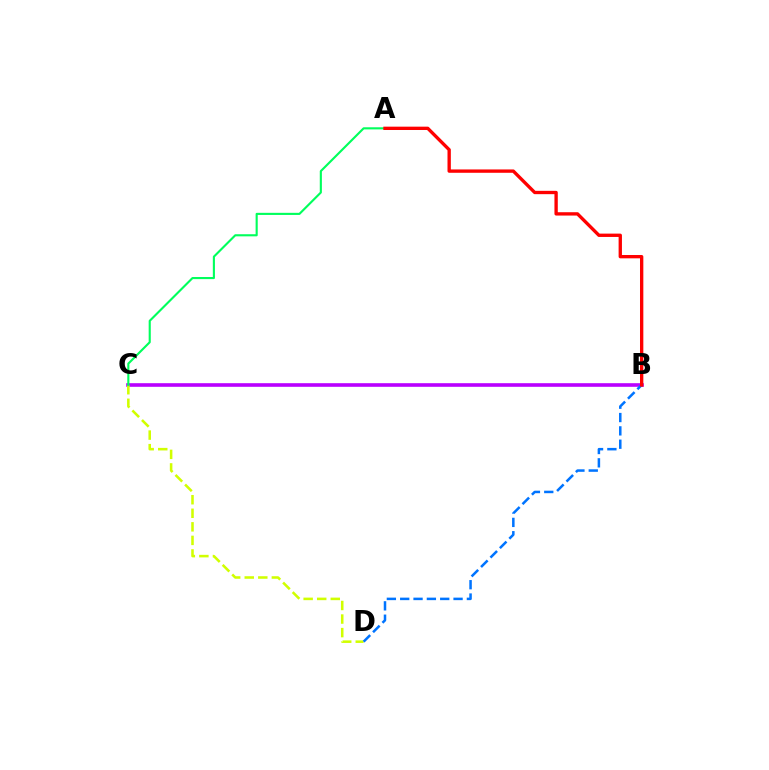{('B', 'C'): [{'color': '#b900ff', 'line_style': 'solid', 'thickness': 2.61}], ('C', 'D'): [{'color': '#d1ff00', 'line_style': 'dashed', 'thickness': 1.84}], ('A', 'C'): [{'color': '#00ff5c', 'line_style': 'solid', 'thickness': 1.53}], ('B', 'D'): [{'color': '#0074ff', 'line_style': 'dashed', 'thickness': 1.81}], ('A', 'B'): [{'color': '#ff0000', 'line_style': 'solid', 'thickness': 2.4}]}